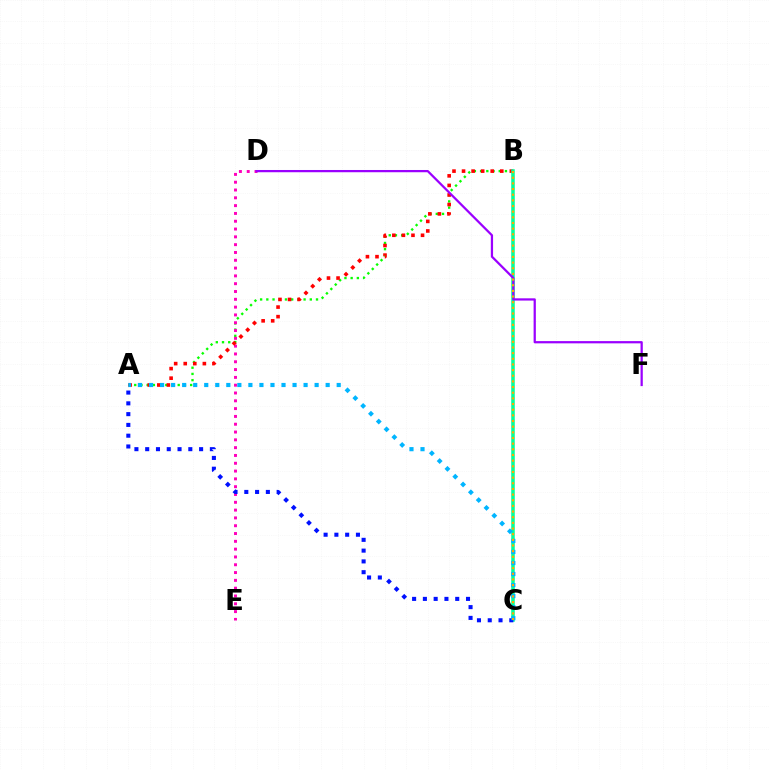{('B', 'C'): [{'color': '#b3ff00', 'line_style': 'dashed', 'thickness': 1.61}, {'color': '#00ff9d', 'line_style': 'solid', 'thickness': 2.53}, {'color': '#ffa500', 'line_style': 'dotted', 'thickness': 1.54}], ('A', 'B'): [{'color': '#08ff00', 'line_style': 'dotted', 'thickness': 1.69}, {'color': '#ff0000', 'line_style': 'dotted', 'thickness': 2.6}], ('D', 'E'): [{'color': '#ff00bd', 'line_style': 'dotted', 'thickness': 2.12}], ('A', 'C'): [{'color': '#0010ff', 'line_style': 'dotted', 'thickness': 2.93}, {'color': '#00b5ff', 'line_style': 'dotted', 'thickness': 3.0}], ('D', 'F'): [{'color': '#9b00ff', 'line_style': 'solid', 'thickness': 1.62}]}